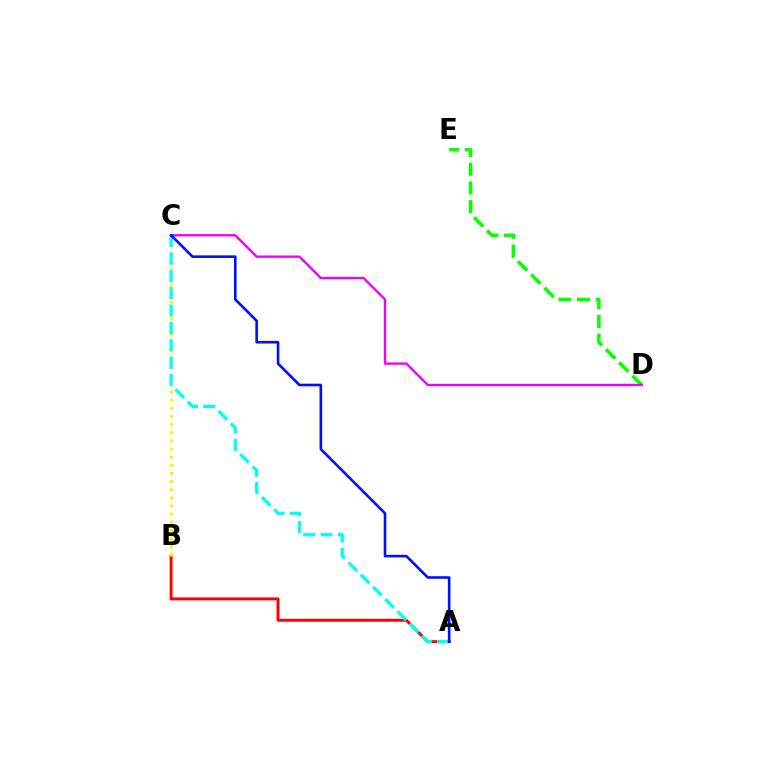{('A', 'B'): [{'color': '#ff0000', 'line_style': 'solid', 'thickness': 2.1}], ('D', 'E'): [{'color': '#08ff00', 'line_style': 'dashed', 'thickness': 2.54}], ('B', 'C'): [{'color': '#fcf500', 'line_style': 'dotted', 'thickness': 2.21}], ('A', 'C'): [{'color': '#00fff6', 'line_style': 'dashed', 'thickness': 2.36}, {'color': '#0010ff', 'line_style': 'solid', 'thickness': 1.89}], ('C', 'D'): [{'color': '#ee00ff', 'line_style': 'solid', 'thickness': 1.68}]}